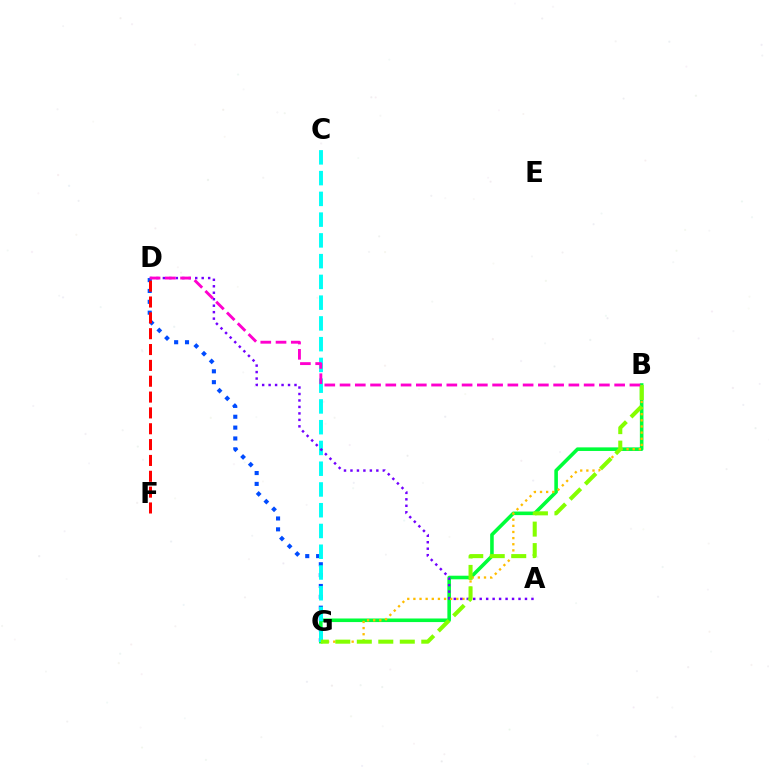{('B', 'G'): [{'color': '#00ff39', 'line_style': 'solid', 'thickness': 2.58}, {'color': '#ffbd00', 'line_style': 'dotted', 'thickness': 1.67}, {'color': '#84ff00', 'line_style': 'dashed', 'thickness': 2.92}], ('D', 'G'): [{'color': '#004bff', 'line_style': 'dotted', 'thickness': 2.95}], ('C', 'G'): [{'color': '#00fff6', 'line_style': 'dashed', 'thickness': 2.82}], ('A', 'D'): [{'color': '#7200ff', 'line_style': 'dotted', 'thickness': 1.76}], ('D', 'F'): [{'color': '#ff0000', 'line_style': 'dashed', 'thickness': 2.15}], ('B', 'D'): [{'color': '#ff00cf', 'line_style': 'dashed', 'thickness': 2.07}]}